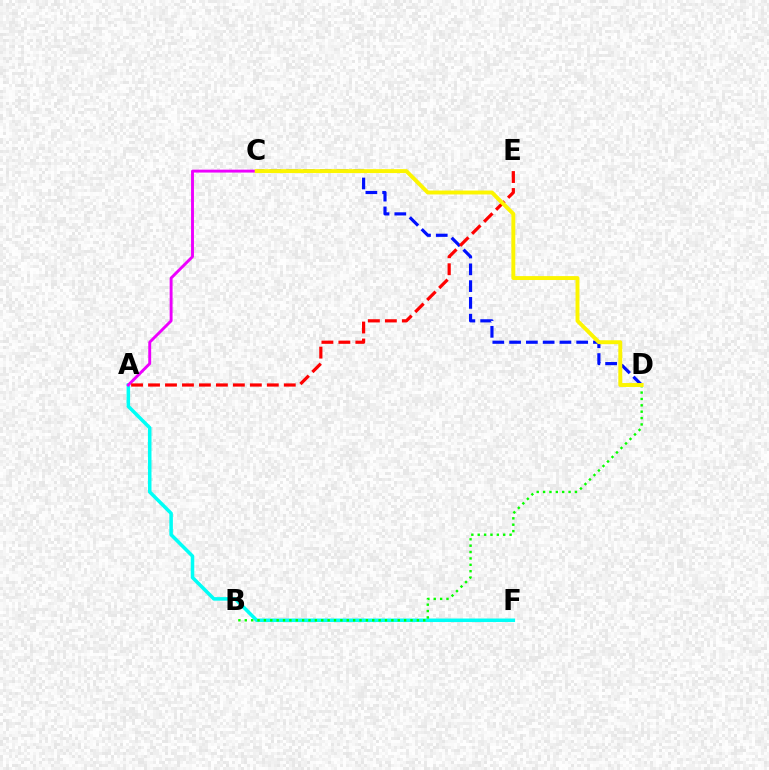{('A', 'F'): [{'color': '#00fff6', 'line_style': 'solid', 'thickness': 2.54}], ('C', 'D'): [{'color': '#0010ff', 'line_style': 'dashed', 'thickness': 2.28}, {'color': '#fcf500', 'line_style': 'solid', 'thickness': 2.82}], ('B', 'D'): [{'color': '#08ff00', 'line_style': 'dotted', 'thickness': 1.73}], ('A', 'C'): [{'color': '#ee00ff', 'line_style': 'solid', 'thickness': 2.09}], ('A', 'E'): [{'color': '#ff0000', 'line_style': 'dashed', 'thickness': 2.31}]}